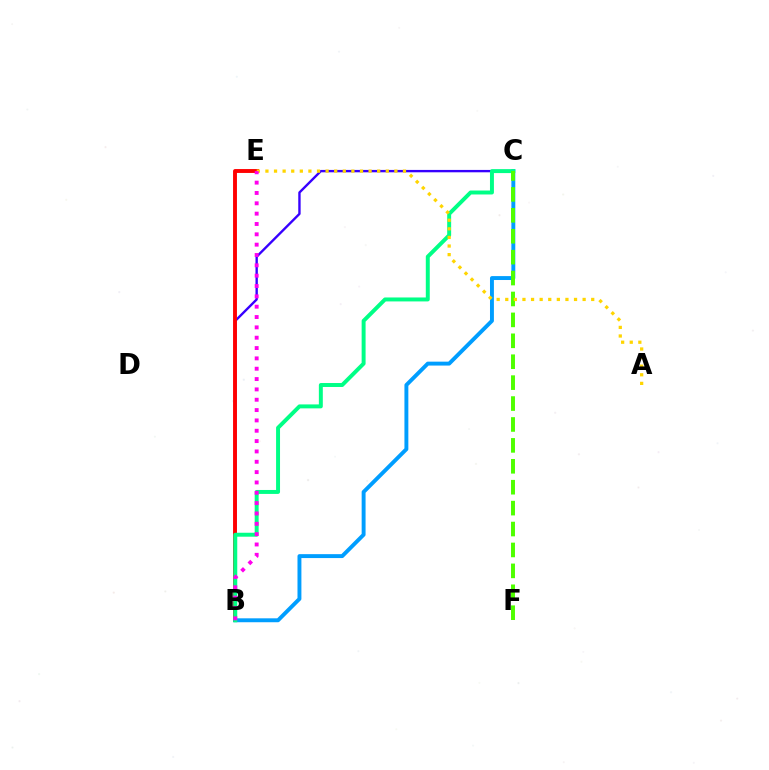{('B', 'C'): [{'color': '#3700ff', 'line_style': 'solid', 'thickness': 1.71}, {'color': '#009eff', 'line_style': 'solid', 'thickness': 2.82}, {'color': '#00ff86', 'line_style': 'solid', 'thickness': 2.84}], ('B', 'E'): [{'color': '#ff0000', 'line_style': 'solid', 'thickness': 2.8}, {'color': '#ff00ed', 'line_style': 'dotted', 'thickness': 2.81}], ('C', 'F'): [{'color': '#4fff00', 'line_style': 'dashed', 'thickness': 2.84}], ('A', 'E'): [{'color': '#ffd500', 'line_style': 'dotted', 'thickness': 2.34}]}